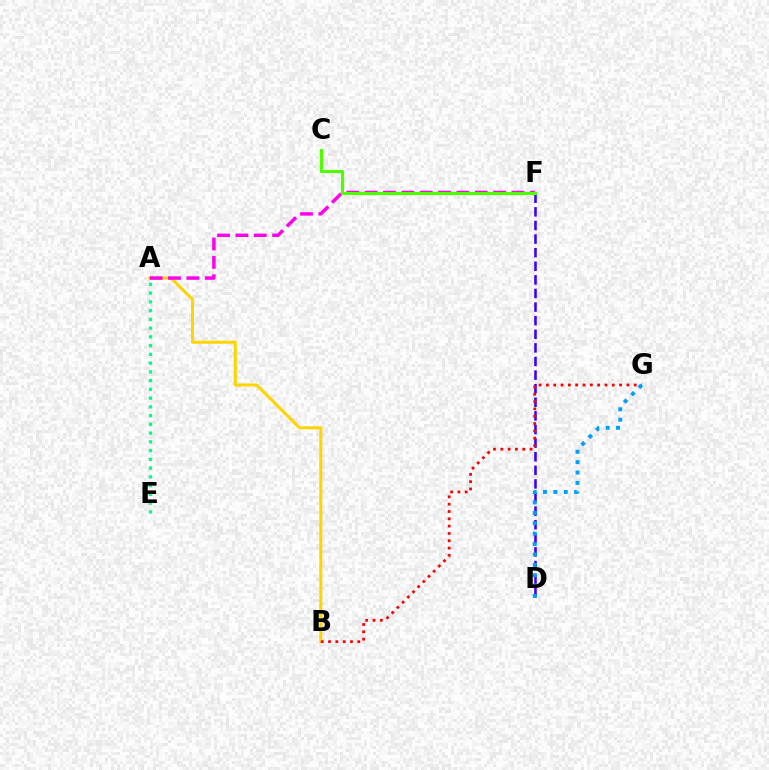{('D', 'F'): [{'color': '#3700ff', 'line_style': 'dashed', 'thickness': 1.85}], ('A', 'B'): [{'color': '#ffd500', 'line_style': 'solid', 'thickness': 2.18}], ('D', 'G'): [{'color': '#009eff', 'line_style': 'dotted', 'thickness': 2.82}], ('B', 'G'): [{'color': '#ff0000', 'line_style': 'dotted', 'thickness': 1.99}], ('A', 'F'): [{'color': '#ff00ed', 'line_style': 'dashed', 'thickness': 2.49}], ('C', 'F'): [{'color': '#4fff00', 'line_style': 'solid', 'thickness': 2.24}], ('A', 'E'): [{'color': '#00ff86', 'line_style': 'dotted', 'thickness': 2.38}]}